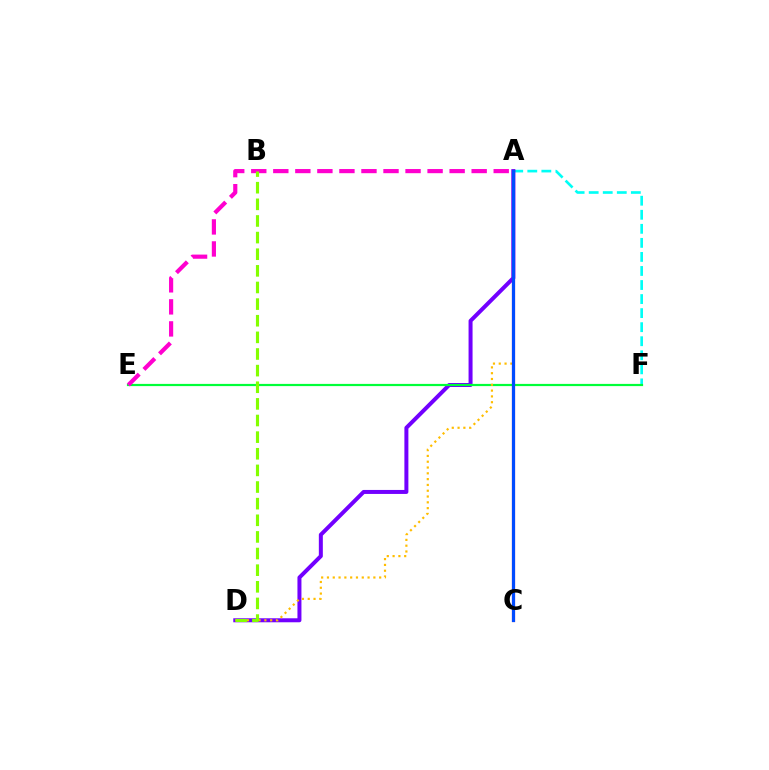{('A', 'F'): [{'color': '#00fff6', 'line_style': 'dashed', 'thickness': 1.91}], ('A', 'D'): [{'color': '#7200ff', 'line_style': 'solid', 'thickness': 2.88}, {'color': '#ffbd00', 'line_style': 'dotted', 'thickness': 1.58}], ('E', 'F'): [{'color': '#00ff39', 'line_style': 'solid', 'thickness': 1.59}], ('A', 'C'): [{'color': '#ff0000', 'line_style': 'solid', 'thickness': 2.25}, {'color': '#004bff', 'line_style': 'solid', 'thickness': 2.28}], ('A', 'E'): [{'color': '#ff00cf', 'line_style': 'dashed', 'thickness': 2.99}], ('B', 'D'): [{'color': '#84ff00', 'line_style': 'dashed', 'thickness': 2.26}]}